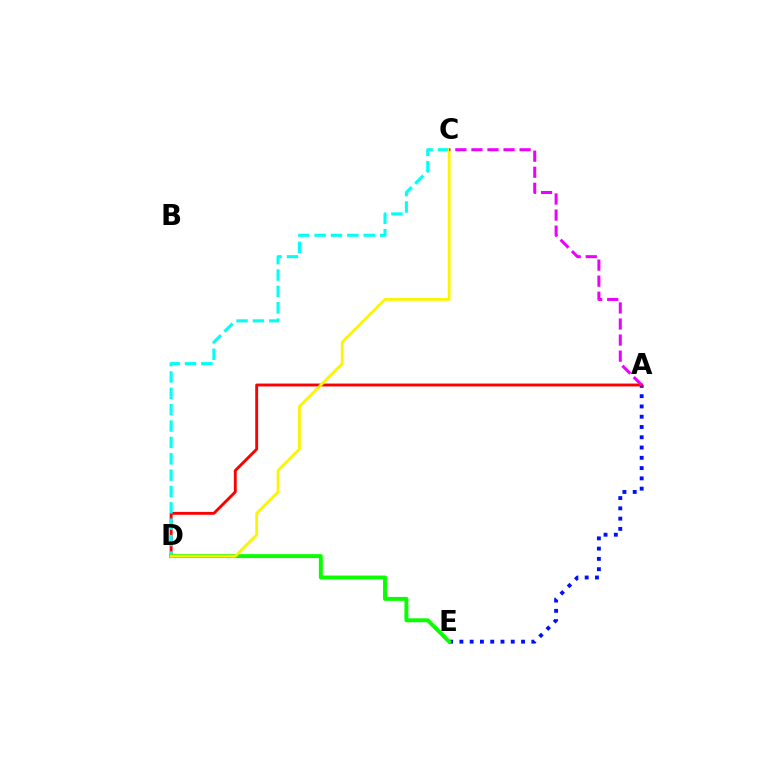{('A', 'E'): [{'color': '#0010ff', 'line_style': 'dotted', 'thickness': 2.79}], ('A', 'D'): [{'color': '#ff0000', 'line_style': 'solid', 'thickness': 2.08}], ('C', 'D'): [{'color': '#00fff6', 'line_style': 'dashed', 'thickness': 2.22}, {'color': '#fcf500', 'line_style': 'solid', 'thickness': 2.02}], ('D', 'E'): [{'color': '#08ff00', 'line_style': 'solid', 'thickness': 2.83}], ('A', 'C'): [{'color': '#ee00ff', 'line_style': 'dashed', 'thickness': 2.18}]}